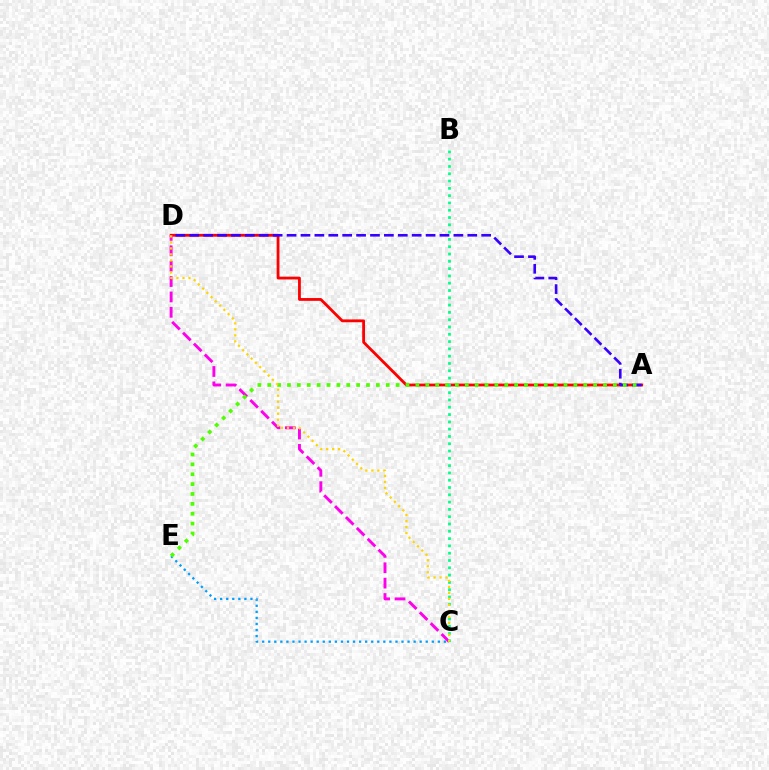{('A', 'D'): [{'color': '#ff0000', 'line_style': 'solid', 'thickness': 2.02}, {'color': '#3700ff', 'line_style': 'dashed', 'thickness': 1.89}], ('C', 'E'): [{'color': '#009eff', 'line_style': 'dotted', 'thickness': 1.65}], ('C', 'D'): [{'color': '#ff00ed', 'line_style': 'dashed', 'thickness': 2.09}, {'color': '#ffd500', 'line_style': 'dotted', 'thickness': 1.63}], ('A', 'E'): [{'color': '#4fff00', 'line_style': 'dotted', 'thickness': 2.68}], ('B', 'C'): [{'color': '#00ff86', 'line_style': 'dotted', 'thickness': 1.98}]}